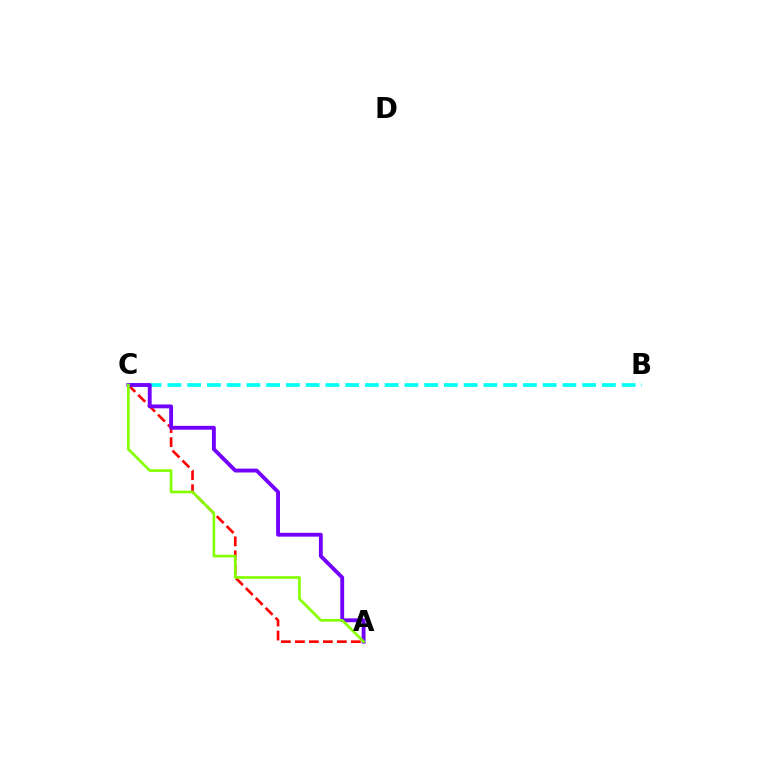{('A', 'C'): [{'color': '#ff0000', 'line_style': 'dashed', 'thickness': 1.9}, {'color': '#7200ff', 'line_style': 'solid', 'thickness': 2.77}, {'color': '#84ff00', 'line_style': 'solid', 'thickness': 1.93}], ('B', 'C'): [{'color': '#00fff6', 'line_style': 'dashed', 'thickness': 2.68}]}